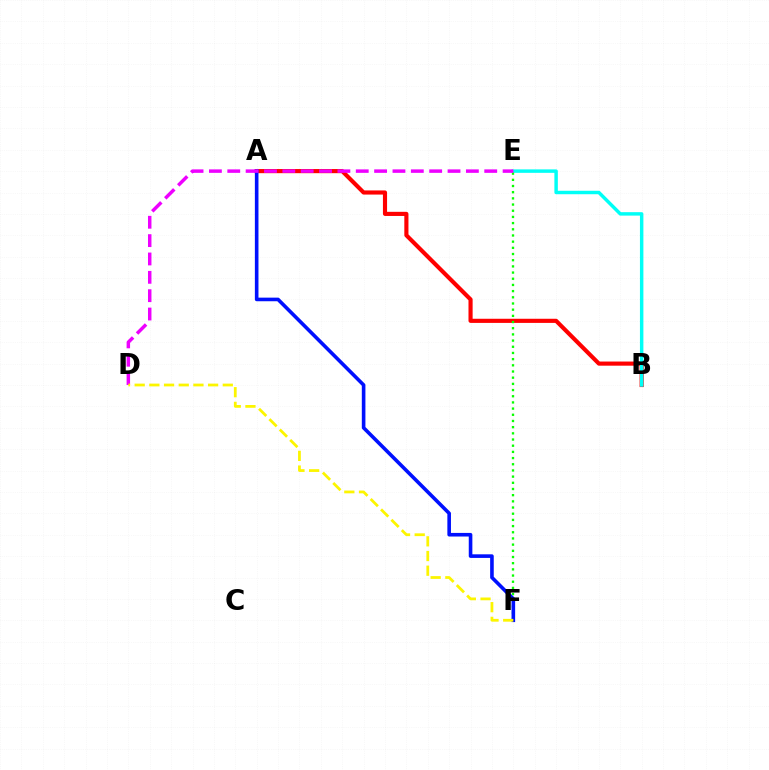{('A', 'B'): [{'color': '#ff0000', 'line_style': 'solid', 'thickness': 2.98}], ('B', 'E'): [{'color': '#00fff6', 'line_style': 'solid', 'thickness': 2.49}], ('E', 'F'): [{'color': '#08ff00', 'line_style': 'dotted', 'thickness': 1.68}], ('A', 'F'): [{'color': '#0010ff', 'line_style': 'solid', 'thickness': 2.6}], ('D', 'E'): [{'color': '#ee00ff', 'line_style': 'dashed', 'thickness': 2.49}], ('D', 'F'): [{'color': '#fcf500', 'line_style': 'dashed', 'thickness': 1.99}]}